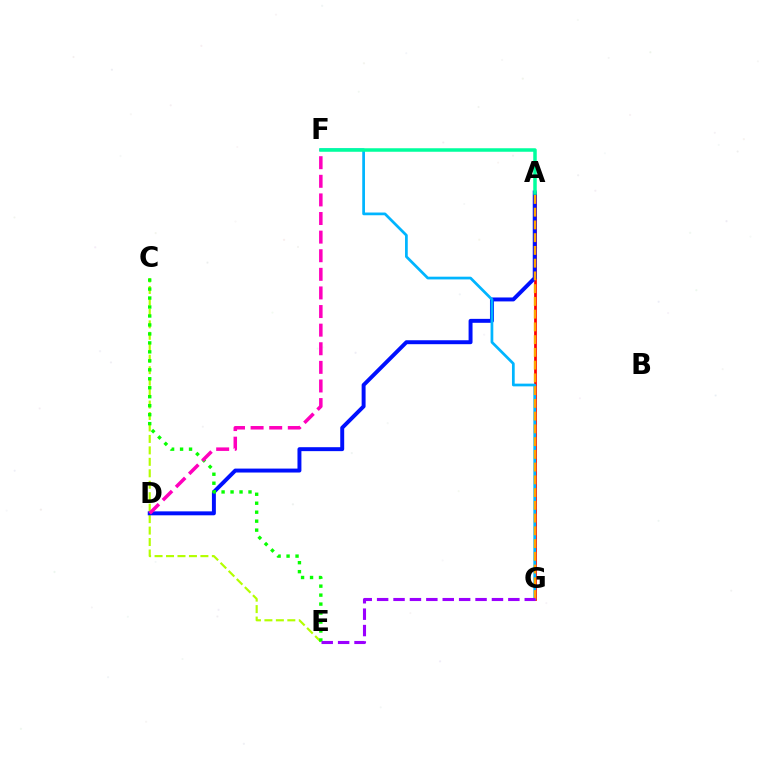{('A', 'G'): [{'color': '#ff0000', 'line_style': 'solid', 'thickness': 1.97}, {'color': '#ffa500', 'line_style': 'dashed', 'thickness': 1.73}], ('C', 'E'): [{'color': '#b3ff00', 'line_style': 'dashed', 'thickness': 1.56}, {'color': '#08ff00', 'line_style': 'dotted', 'thickness': 2.44}], ('A', 'D'): [{'color': '#0010ff', 'line_style': 'solid', 'thickness': 2.84}], ('F', 'G'): [{'color': '#00b5ff', 'line_style': 'solid', 'thickness': 1.97}], ('D', 'F'): [{'color': '#ff00bd', 'line_style': 'dashed', 'thickness': 2.53}], ('A', 'F'): [{'color': '#00ff9d', 'line_style': 'solid', 'thickness': 2.52}], ('E', 'G'): [{'color': '#9b00ff', 'line_style': 'dashed', 'thickness': 2.23}]}